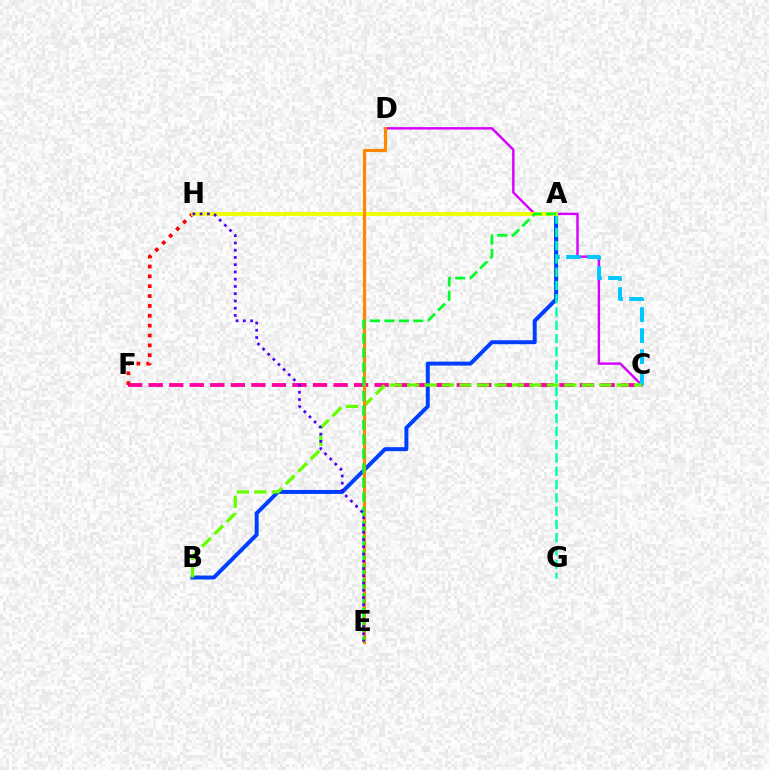{('C', 'F'): [{'color': '#ff00a0', 'line_style': 'dashed', 'thickness': 2.79}], ('C', 'D'): [{'color': '#d600ff', 'line_style': 'solid', 'thickness': 1.75}], ('A', 'C'): [{'color': '#00c7ff', 'line_style': 'dashed', 'thickness': 2.86}], ('A', 'B'): [{'color': '#003fff', 'line_style': 'solid', 'thickness': 2.86}], ('F', 'H'): [{'color': '#ff0000', 'line_style': 'dotted', 'thickness': 2.68}], ('A', 'G'): [{'color': '#00ffaf', 'line_style': 'dashed', 'thickness': 1.8}], ('A', 'H'): [{'color': '#eeff00', 'line_style': 'solid', 'thickness': 2.73}], ('B', 'C'): [{'color': '#66ff00', 'line_style': 'dashed', 'thickness': 2.37}], ('D', 'E'): [{'color': '#ff8800', 'line_style': 'solid', 'thickness': 2.29}], ('A', 'E'): [{'color': '#00ff27', 'line_style': 'dashed', 'thickness': 1.96}], ('E', 'H'): [{'color': '#4f00ff', 'line_style': 'dotted', 'thickness': 1.97}]}